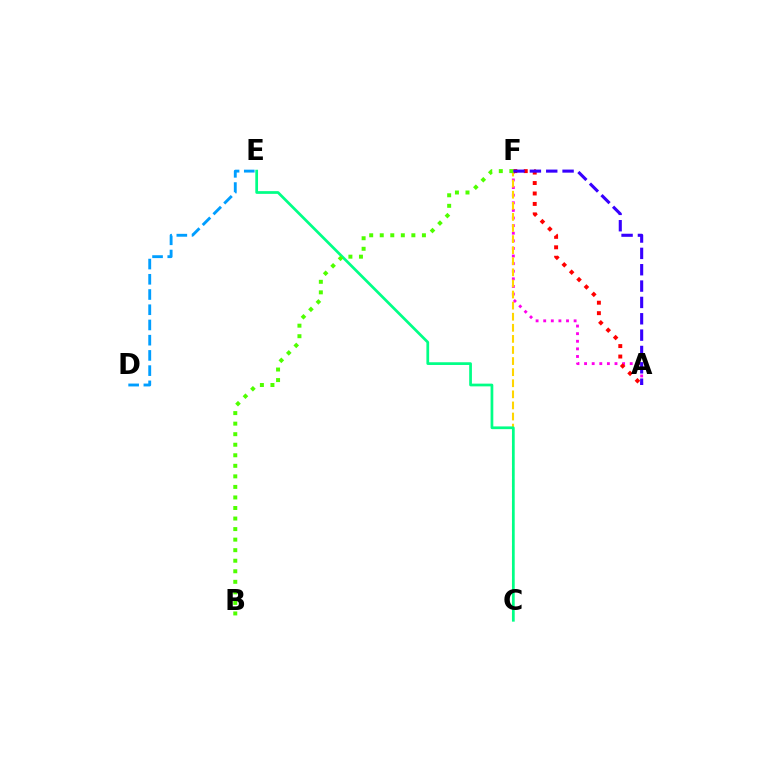{('A', 'F'): [{'color': '#ff00ed', 'line_style': 'dotted', 'thickness': 2.07}, {'color': '#ff0000', 'line_style': 'dotted', 'thickness': 2.84}, {'color': '#3700ff', 'line_style': 'dashed', 'thickness': 2.22}], ('D', 'E'): [{'color': '#009eff', 'line_style': 'dashed', 'thickness': 2.07}], ('C', 'F'): [{'color': '#ffd500', 'line_style': 'dashed', 'thickness': 1.51}], ('C', 'E'): [{'color': '#00ff86', 'line_style': 'solid', 'thickness': 1.96}], ('B', 'F'): [{'color': '#4fff00', 'line_style': 'dotted', 'thickness': 2.86}]}